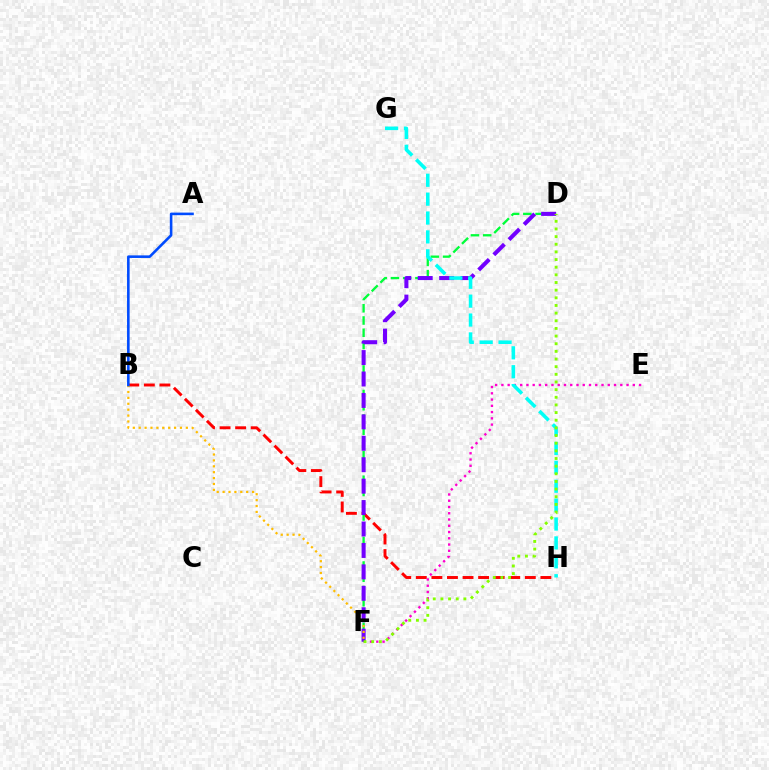{('B', 'H'): [{'color': '#ff0000', 'line_style': 'dashed', 'thickness': 2.12}], ('E', 'F'): [{'color': '#ff00cf', 'line_style': 'dotted', 'thickness': 1.7}], ('D', 'F'): [{'color': '#00ff39', 'line_style': 'dashed', 'thickness': 1.66}, {'color': '#7200ff', 'line_style': 'dashed', 'thickness': 2.91}, {'color': '#84ff00', 'line_style': 'dotted', 'thickness': 2.08}], ('G', 'H'): [{'color': '#00fff6', 'line_style': 'dashed', 'thickness': 2.57}], ('B', 'F'): [{'color': '#ffbd00', 'line_style': 'dotted', 'thickness': 1.6}], ('A', 'B'): [{'color': '#004bff', 'line_style': 'solid', 'thickness': 1.86}]}